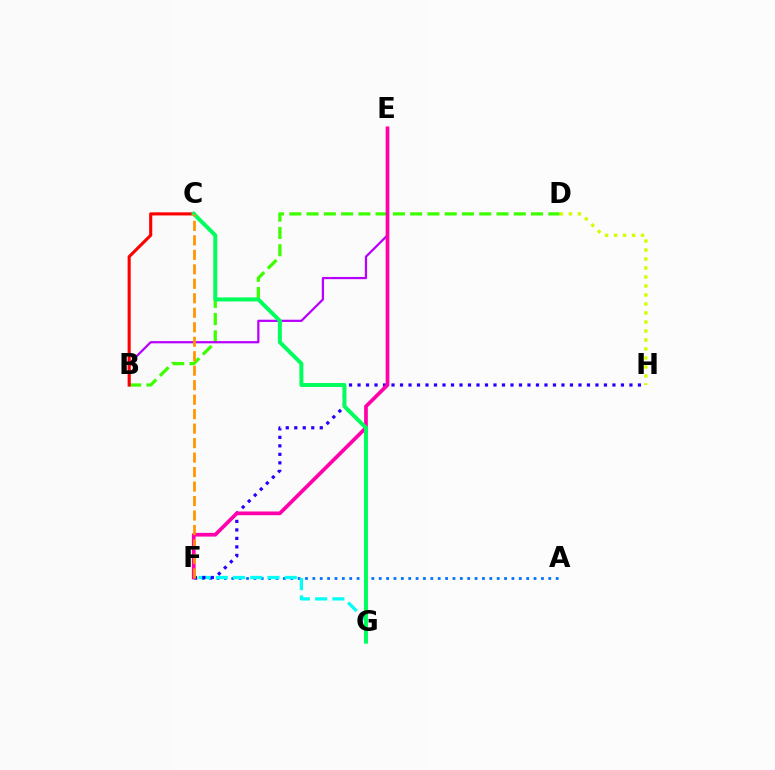{('A', 'F'): [{'color': '#0074ff', 'line_style': 'dotted', 'thickness': 2.0}], ('F', 'G'): [{'color': '#00fff6', 'line_style': 'dashed', 'thickness': 2.34}], ('B', 'D'): [{'color': '#3dff00', 'line_style': 'dashed', 'thickness': 2.35}], ('B', 'E'): [{'color': '#b900ff', 'line_style': 'solid', 'thickness': 1.61}], ('F', 'H'): [{'color': '#2500ff', 'line_style': 'dotted', 'thickness': 2.31}], ('B', 'C'): [{'color': '#ff0000', 'line_style': 'solid', 'thickness': 2.23}], ('D', 'H'): [{'color': '#d1ff00', 'line_style': 'dotted', 'thickness': 2.44}], ('E', 'F'): [{'color': '#ff00ac', 'line_style': 'solid', 'thickness': 2.67}], ('C', 'G'): [{'color': '#00ff5c', 'line_style': 'solid', 'thickness': 2.85}], ('C', 'F'): [{'color': '#ff9400', 'line_style': 'dashed', 'thickness': 1.97}]}